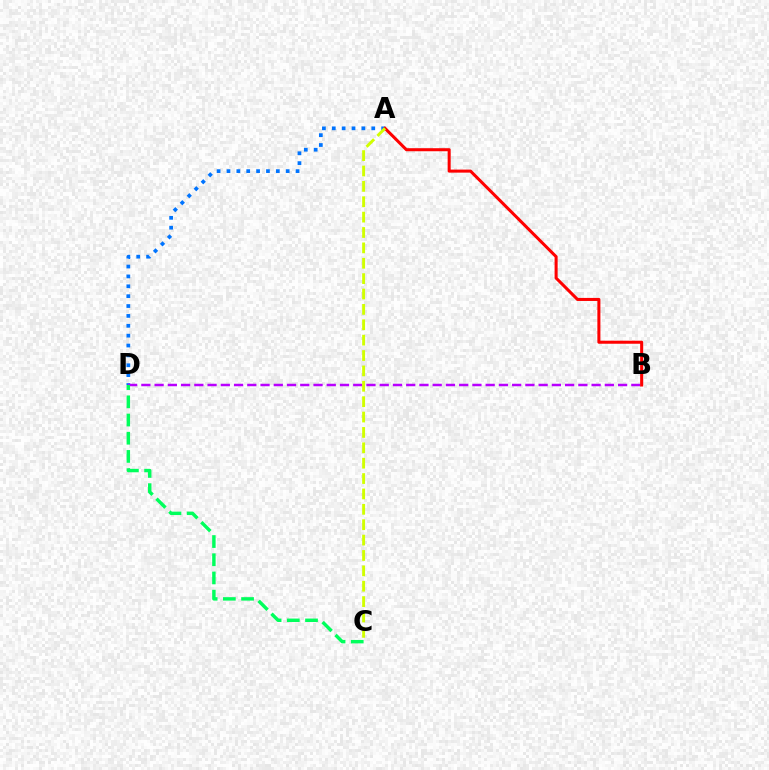{('A', 'D'): [{'color': '#0074ff', 'line_style': 'dotted', 'thickness': 2.68}], ('B', 'D'): [{'color': '#b900ff', 'line_style': 'dashed', 'thickness': 1.8}], ('A', 'B'): [{'color': '#ff0000', 'line_style': 'solid', 'thickness': 2.19}], ('C', 'D'): [{'color': '#00ff5c', 'line_style': 'dashed', 'thickness': 2.47}], ('A', 'C'): [{'color': '#d1ff00', 'line_style': 'dashed', 'thickness': 2.09}]}